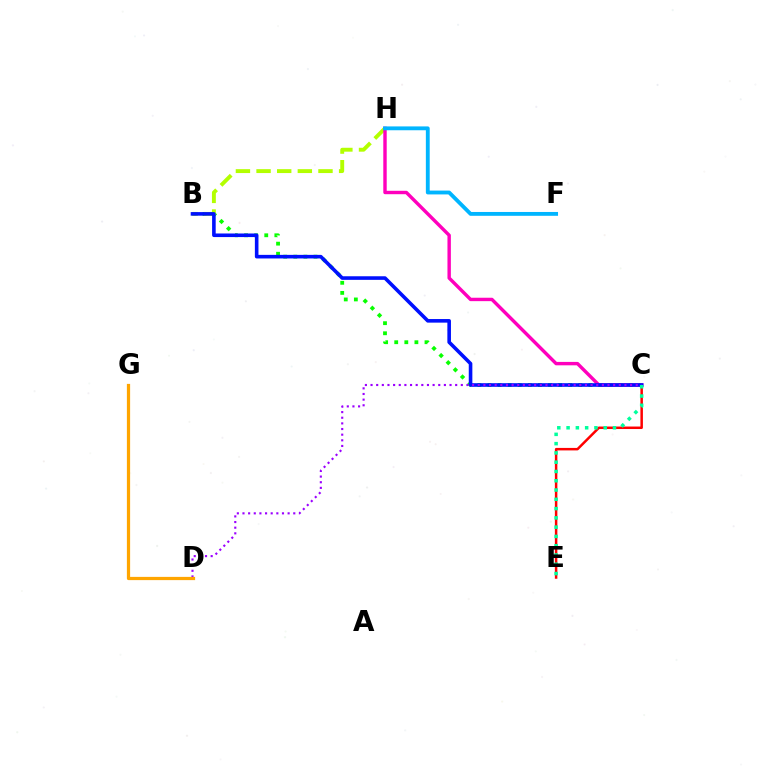{('C', 'E'): [{'color': '#ff0000', 'line_style': 'solid', 'thickness': 1.8}, {'color': '#00ff9d', 'line_style': 'dotted', 'thickness': 2.52}], ('B', 'C'): [{'color': '#08ff00', 'line_style': 'dotted', 'thickness': 2.74}, {'color': '#0010ff', 'line_style': 'solid', 'thickness': 2.59}], ('B', 'H'): [{'color': '#b3ff00', 'line_style': 'dashed', 'thickness': 2.8}], ('C', 'H'): [{'color': '#ff00bd', 'line_style': 'solid', 'thickness': 2.46}], ('C', 'D'): [{'color': '#9b00ff', 'line_style': 'dotted', 'thickness': 1.53}], ('D', 'G'): [{'color': '#ffa500', 'line_style': 'solid', 'thickness': 2.33}], ('F', 'H'): [{'color': '#00b5ff', 'line_style': 'solid', 'thickness': 2.77}]}